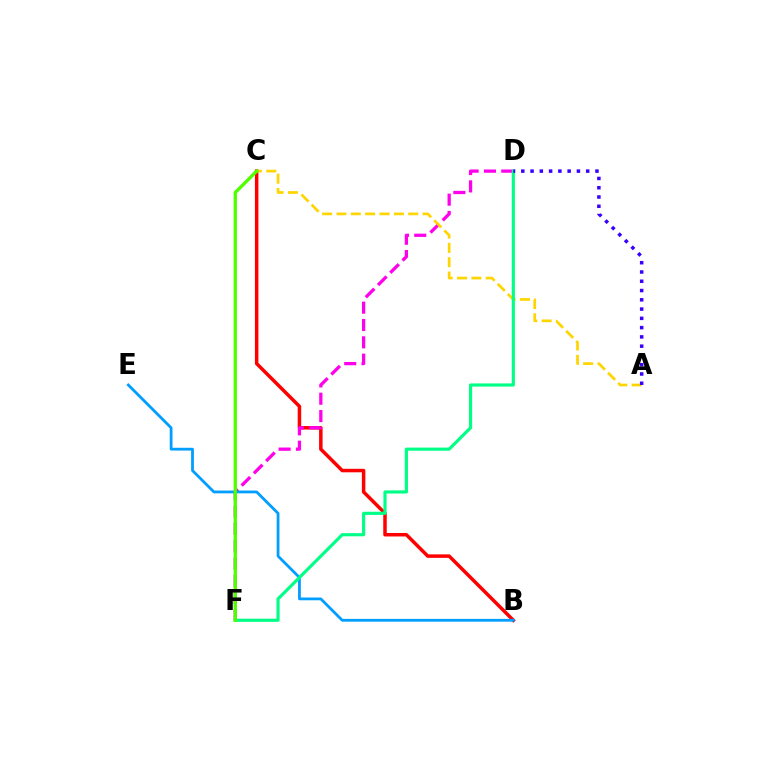{('B', 'C'): [{'color': '#ff0000', 'line_style': 'solid', 'thickness': 2.51}], ('D', 'F'): [{'color': '#ff00ed', 'line_style': 'dashed', 'thickness': 2.35}, {'color': '#00ff86', 'line_style': 'solid', 'thickness': 2.27}], ('A', 'C'): [{'color': '#ffd500', 'line_style': 'dashed', 'thickness': 1.95}], ('B', 'E'): [{'color': '#009eff', 'line_style': 'solid', 'thickness': 2.0}], ('C', 'F'): [{'color': '#4fff00', 'line_style': 'solid', 'thickness': 2.39}], ('A', 'D'): [{'color': '#3700ff', 'line_style': 'dotted', 'thickness': 2.52}]}